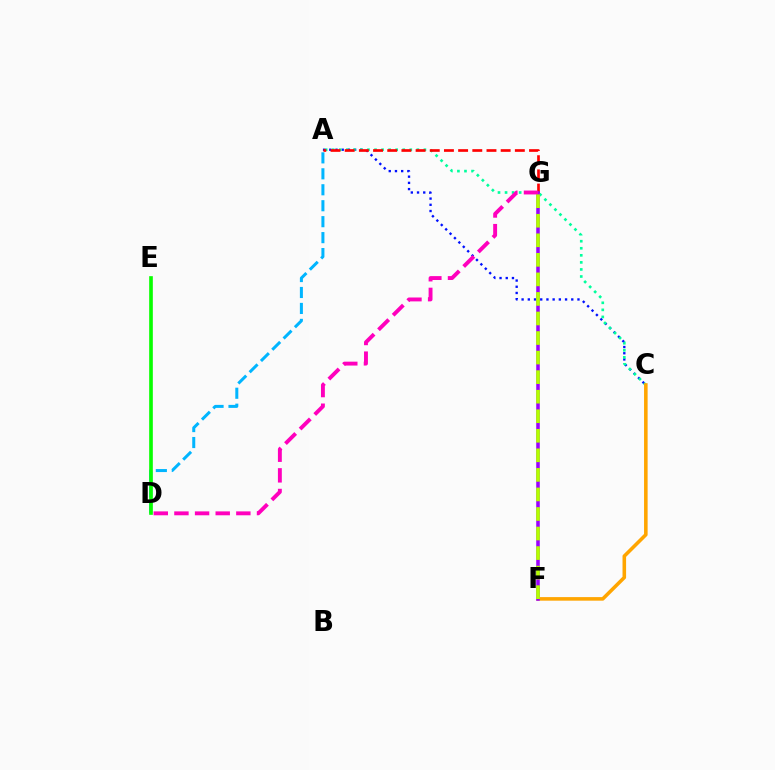{('A', 'C'): [{'color': '#0010ff', 'line_style': 'dotted', 'thickness': 1.69}, {'color': '#00ff9d', 'line_style': 'dotted', 'thickness': 1.92}], ('C', 'F'): [{'color': '#ffa500', 'line_style': 'solid', 'thickness': 2.57}], ('A', 'G'): [{'color': '#ff0000', 'line_style': 'dashed', 'thickness': 1.93}], ('A', 'D'): [{'color': '#00b5ff', 'line_style': 'dashed', 'thickness': 2.17}], ('D', 'E'): [{'color': '#08ff00', 'line_style': 'solid', 'thickness': 2.62}], ('F', 'G'): [{'color': '#9b00ff', 'line_style': 'solid', 'thickness': 2.55}, {'color': '#b3ff00', 'line_style': 'dashed', 'thickness': 2.66}], ('D', 'G'): [{'color': '#ff00bd', 'line_style': 'dashed', 'thickness': 2.8}]}